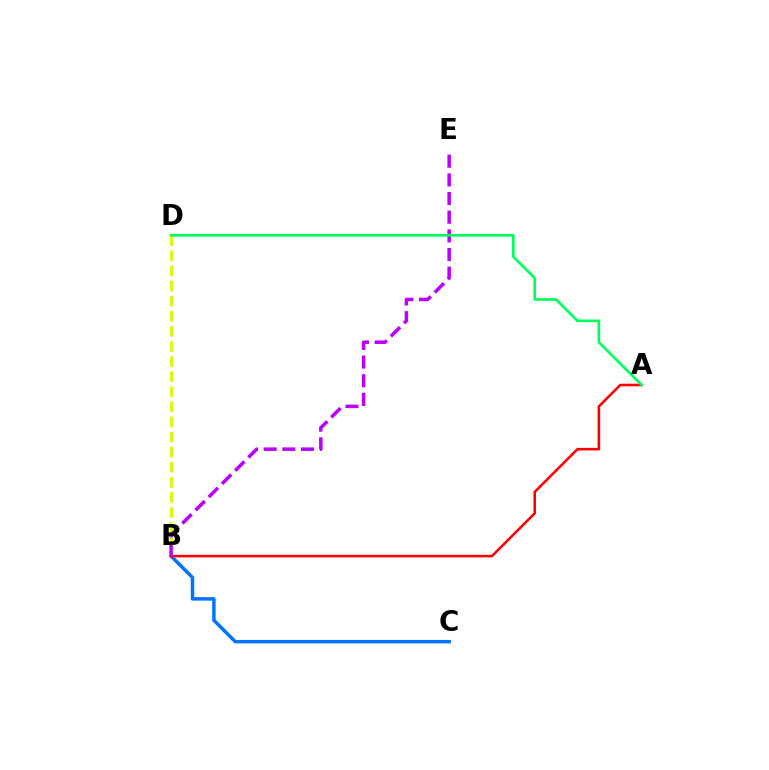{('B', 'D'): [{'color': '#d1ff00', 'line_style': 'dashed', 'thickness': 2.05}], ('B', 'C'): [{'color': '#0074ff', 'line_style': 'solid', 'thickness': 2.5}], ('A', 'B'): [{'color': '#ff0000', 'line_style': 'solid', 'thickness': 1.85}], ('B', 'E'): [{'color': '#b900ff', 'line_style': 'dashed', 'thickness': 2.54}], ('A', 'D'): [{'color': '#00ff5c', 'line_style': 'solid', 'thickness': 1.92}]}